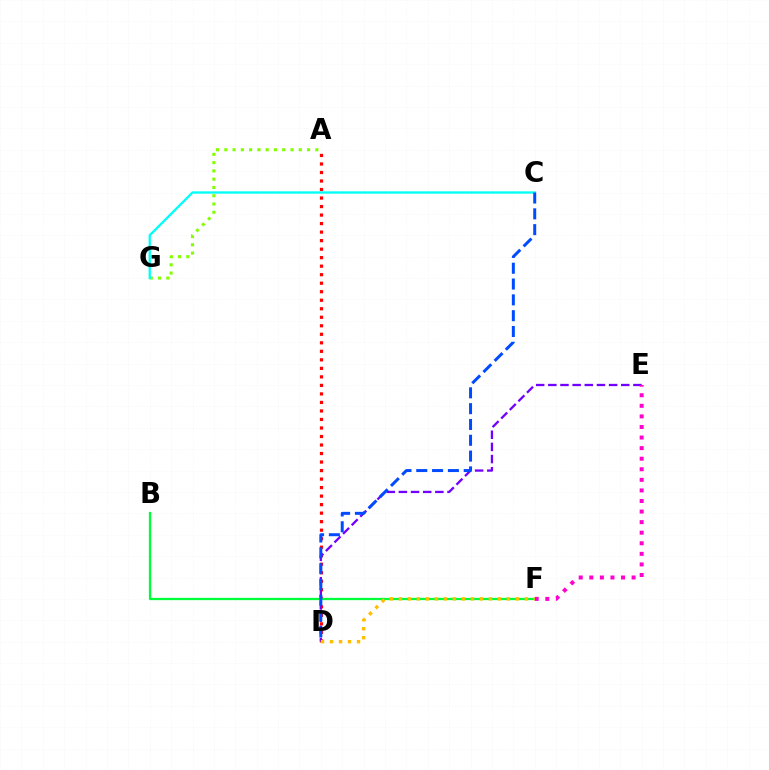{('A', 'G'): [{'color': '#84ff00', 'line_style': 'dotted', 'thickness': 2.25}], ('A', 'D'): [{'color': '#ff0000', 'line_style': 'dotted', 'thickness': 2.31}], ('C', 'G'): [{'color': '#00fff6', 'line_style': 'solid', 'thickness': 1.66}], ('B', 'F'): [{'color': '#00ff39', 'line_style': 'solid', 'thickness': 1.64}], ('D', 'E'): [{'color': '#7200ff', 'line_style': 'dashed', 'thickness': 1.65}], ('C', 'D'): [{'color': '#004bff', 'line_style': 'dashed', 'thickness': 2.15}], ('E', 'F'): [{'color': '#ff00cf', 'line_style': 'dotted', 'thickness': 2.87}], ('D', 'F'): [{'color': '#ffbd00', 'line_style': 'dotted', 'thickness': 2.45}]}